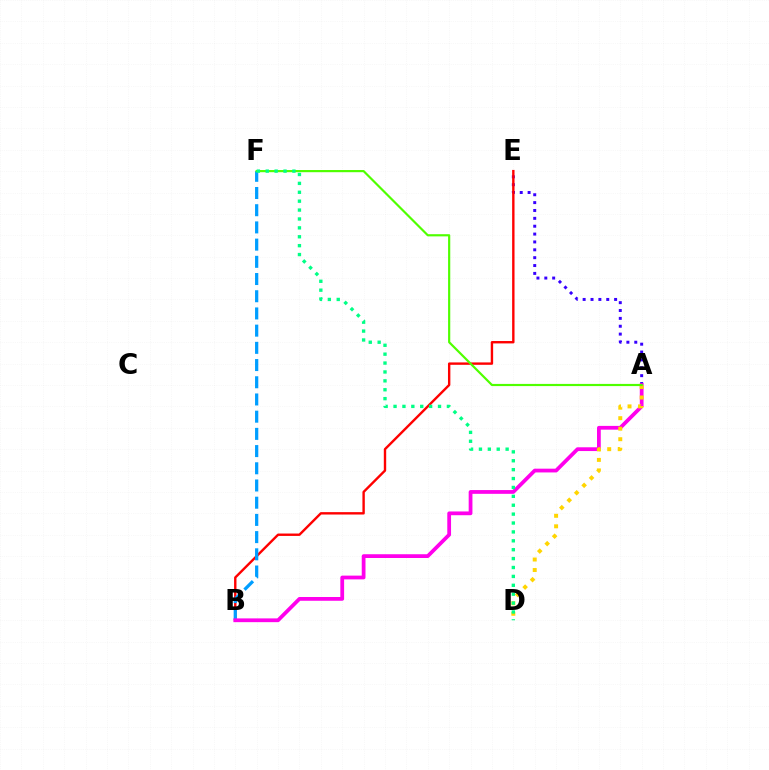{('A', 'E'): [{'color': '#3700ff', 'line_style': 'dotted', 'thickness': 2.14}], ('B', 'E'): [{'color': '#ff0000', 'line_style': 'solid', 'thickness': 1.72}], ('B', 'F'): [{'color': '#009eff', 'line_style': 'dashed', 'thickness': 2.34}], ('A', 'B'): [{'color': '#ff00ed', 'line_style': 'solid', 'thickness': 2.71}], ('A', 'D'): [{'color': '#ffd500', 'line_style': 'dotted', 'thickness': 2.86}], ('A', 'F'): [{'color': '#4fff00', 'line_style': 'solid', 'thickness': 1.57}], ('D', 'F'): [{'color': '#00ff86', 'line_style': 'dotted', 'thickness': 2.42}]}